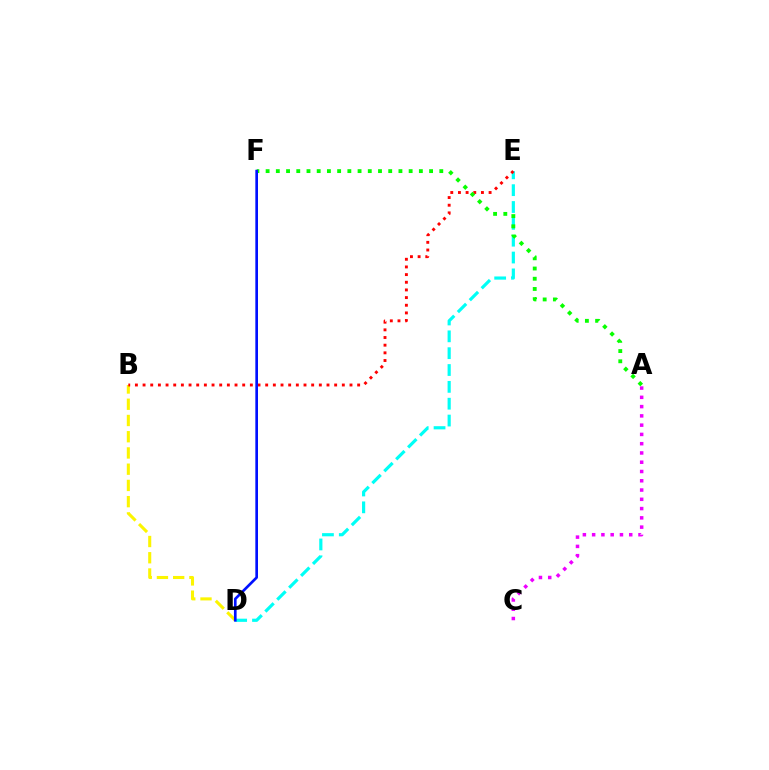{('B', 'D'): [{'color': '#fcf500', 'line_style': 'dashed', 'thickness': 2.21}], ('D', 'E'): [{'color': '#00fff6', 'line_style': 'dashed', 'thickness': 2.29}], ('B', 'E'): [{'color': '#ff0000', 'line_style': 'dotted', 'thickness': 2.08}], ('A', 'F'): [{'color': '#08ff00', 'line_style': 'dotted', 'thickness': 2.78}], ('A', 'C'): [{'color': '#ee00ff', 'line_style': 'dotted', 'thickness': 2.52}], ('D', 'F'): [{'color': '#0010ff', 'line_style': 'solid', 'thickness': 1.92}]}